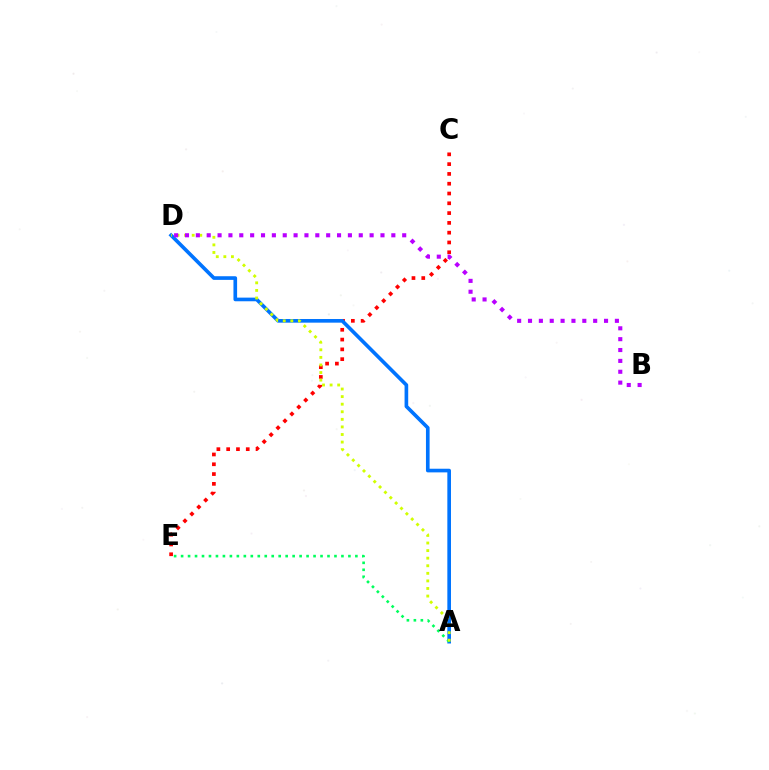{('C', 'E'): [{'color': '#ff0000', 'line_style': 'dotted', 'thickness': 2.66}], ('A', 'D'): [{'color': '#0074ff', 'line_style': 'solid', 'thickness': 2.63}, {'color': '#d1ff00', 'line_style': 'dotted', 'thickness': 2.06}], ('A', 'E'): [{'color': '#00ff5c', 'line_style': 'dotted', 'thickness': 1.89}], ('B', 'D'): [{'color': '#b900ff', 'line_style': 'dotted', 'thickness': 2.95}]}